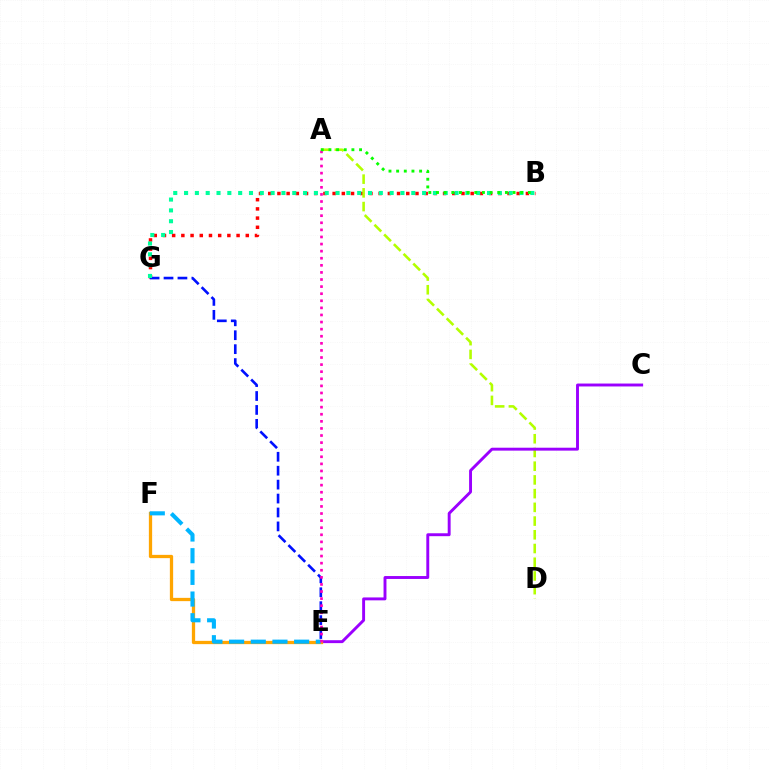{('B', 'G'): [{'color': '#ff0000', 'line_style': 'dotted', 'thickness': 2.5}, {'color': '#00ff9d', 'line_style': 'dotted', 'thickness': 2.94}], ('A', 'D'): [{'color': '#b3ff00', 'line_style': 'dashed', 'thickness': 1.86}], ('C', 'E'): [{'color': '#9b00ff', 'line_style': 'solid', 'thickness': 2.1}], ('E', 'F'): [{'color': '#ffa500', 'line_style': 'solid', 'thickness': 2.36}, {'color': '#00b5ff', 'line_style': 'dashed', 'thickness': 2.95}], ('E', 'G'): [{'color': '#0010ff', 'line_style': 'dashed', 'thickness': 1.89}], ('A', 'E'): [{'color': '#ff00bd', 'line_style': 'dotted', 'thickness': 1.93}], ('A', 'B'): [{'color': '#08ff00', 'line_style': 'dotted', 'thickness': 2.08}]}